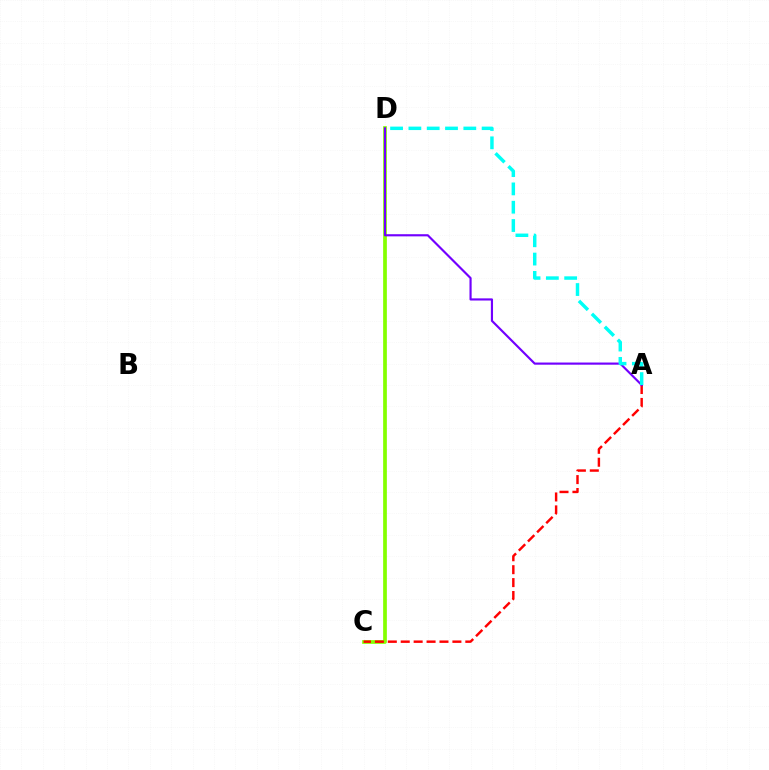{('C', 'D'): [{'color': '#84ff00', 'line_style': 'solid', 'thickness': 2.68}], ('A', 'C'): [{'color': '#ff0000', 'line_style': 'dashed', 'thickness': 1.76}], ('A', 'D'): [{'color': '#7200ff', 'line_style': 'solid', 'thickness': 1.55}, {'color': '#00fff6', 'line_style': 'dashed', 'thickness': 2.49}]}